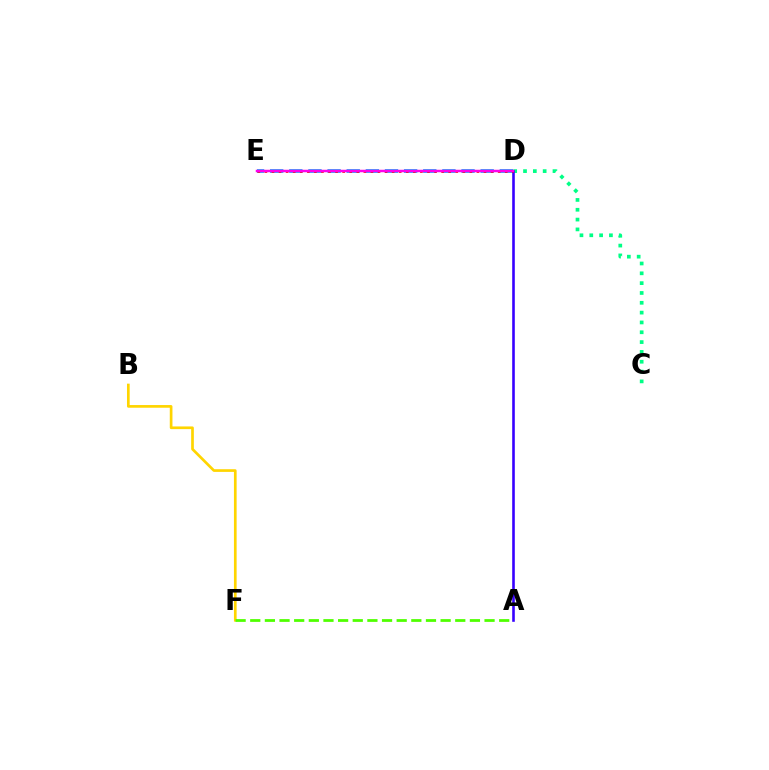{('D', 'E'): [{'color': '#009eff', 'line_style': 'dashed', 'thickness': 2.6}, {'color': '#ff0000', 'line_style': 'dotted', 'thickness': 1.92}, {'color': '#ff00ed', 'line_style': 'solid', 'thickness': 1.79}], ('B', 'F'): [{'color': '#ffd500', 'line_style': 'solid', 'thickness': 1.93}], ('C', 'D'): [{'color': '#00ff86', 'line_style': 'dotted', 'thickness': 2.67}], ('A', 'D'): [{'color': '#3700ff', 'line_style': 'solid', 'thickness': 1.87}], ('A', 'F'): [{'color': '#4fff00', 'line_style': 'dashed', 'thickness': 1.99}]}